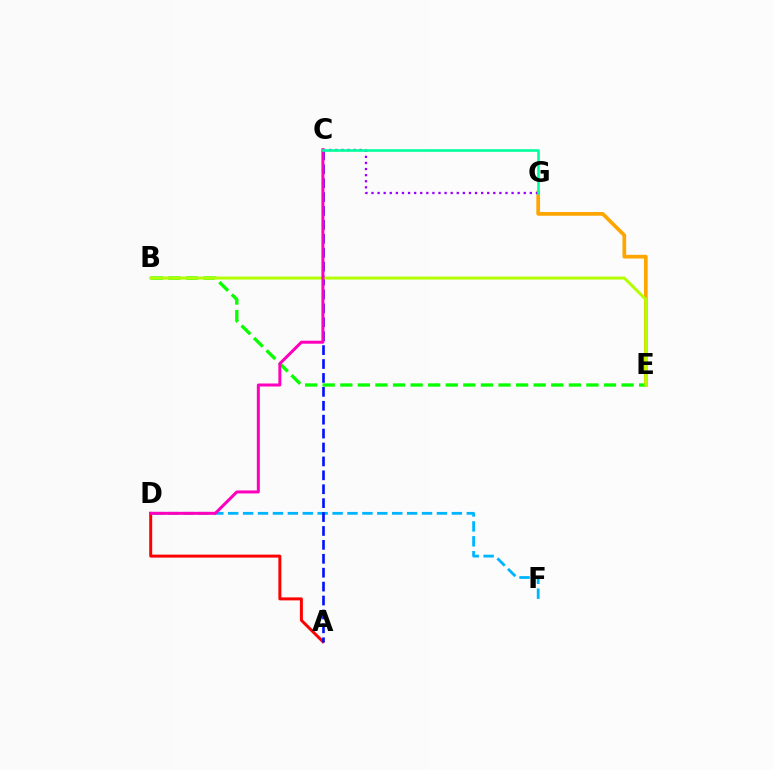{('E', 'G'): [{'color': '#ffa500', 'line_style': 'solid', 'thickness': 2.67}], ('C', 'G'): [{'color': '#9b00ff', 'line_style': 'dotted', 'thickness': 1.65}, {'color': '#00ff9d', 'line_style': 'solid', 'thickness': 1.89}], ('A', 'D'): [{'color': '#ff0000', 'line_style': 'solid', 'thickness': 2.15}], ('D', 'F'): [{'color': '#00b5ff', 'line_style': 'dashed', 'thickness': 2.03}], ('A', 'C'): [{'color': '#0010ff', 'line_style': 'dashed', 'thickness': 1.89}], ('B', 'E'): [{'color': '#08ff00', 'line_style': 'dashed', 'thickness': 2.39}, {'color': '#b3ff00', 'line_style': 'solid', 'thickness': 2.14}], ('C', 'D'): [{'color': '#ff00bd', 'line_style': 'solid', 'thickness': 2.16}]}